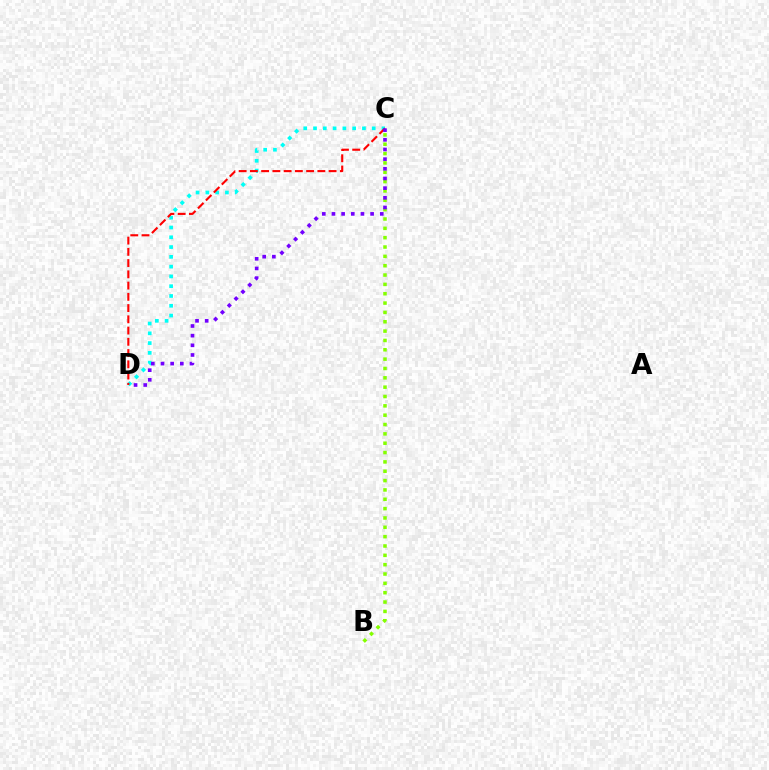{('C', 'D'): [{'color': '#00fff6', 'line_style': 'dotted', 'thickness': 2.66}, {'color': '#ff0000', 'line_style': 'dashed', 'thickness': 1.53}, {'color': '#7200ff', 'line_style': 'dotted', 'thickness': 2.63}], ('B', 'C'): [{'color': '#84ff00', 'line_style': 'dotted', 'thickness': 2.54}]}